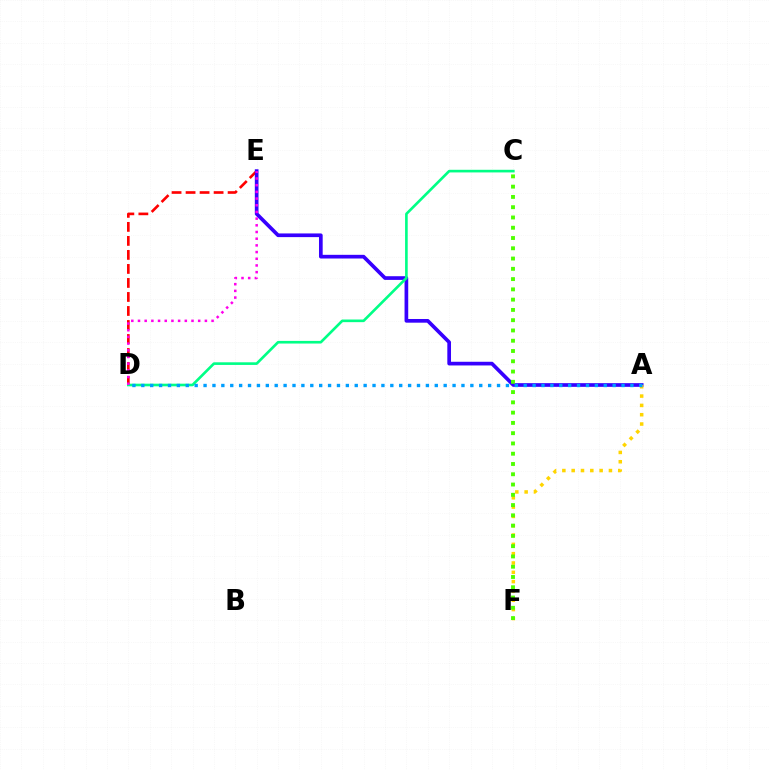{('D', 'E'): [{'color': '#ff0000', 'line_style': 'dashed', 'thickness': 1.9}, {'color': '#ff00ed', 'line_style': 'dotted', 'thickness': 1.82}], ('A', 'E'): [{'color': '#3700ff', 'line_style': 'solid', 'thickness': 2.65}], ('A', 'F'): [{'color': '#ffd500', 'line_style': 'dotted', 'thickness': 2.53}], ('C', 'D'): [{'color': '#00ff86', 'line_style': 'solid', 'thickness': 1.9}], ('A', 'D'): [{'color': '#009eff', 'line_style': 'dotted', 'thickness': 2.42}], ('C', 'F'): [{'color': '#4fff00', 'line_style': 'dotted', 'thickness': 2.79}]}